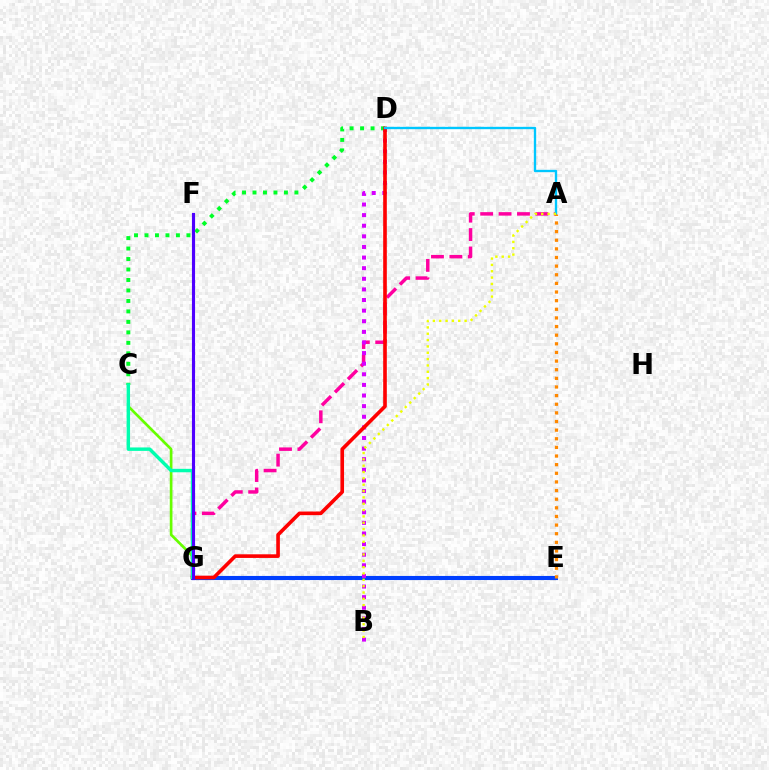{('A', 'G'): [{'color': '#ff00a0', 'line_style': 'dashed', 'thickness': 2.5}], ('E', 'G'): [{'color': '#003fff', 'line_style': 'solid', 'thickness': 2.95}], ('B', 'D'): [{'color': '#d600ff', 'line_style': 'dotted', 'thickness': 2.88}], ('C', 'D'): [{'color': '#00ff27', 'line_style': 'dotted', 'thickness': 2.85}], ('D', 'G'): [{'color': '#ff0000', 'line_style': 'solid', 'thickness': 2.61}], ('C', 'G'): [{'color': '#66ff00', 'line_style': 'solid', 'thickness': 1.93}, {'color': '#00ffaf', 'line_style': 'solid', 'thickness': 2.48}], ('F', 'G'): [{'color': '#4f00ff', 'line_style': 'solid', 'thickness': 2.25}], ('A', 'D'): [{'color': '#00c7ff', 'line_style': 'solid', 'thickness': 1.69}], ('A', 'E'): [{'color': '#ff8800', 'line_style': 'dotted', 'thickness': 2.35}], ('A', 'B'): [{'color': '#eeff00', 'line_style': 'dotted', 'thickness': 1.72}]}